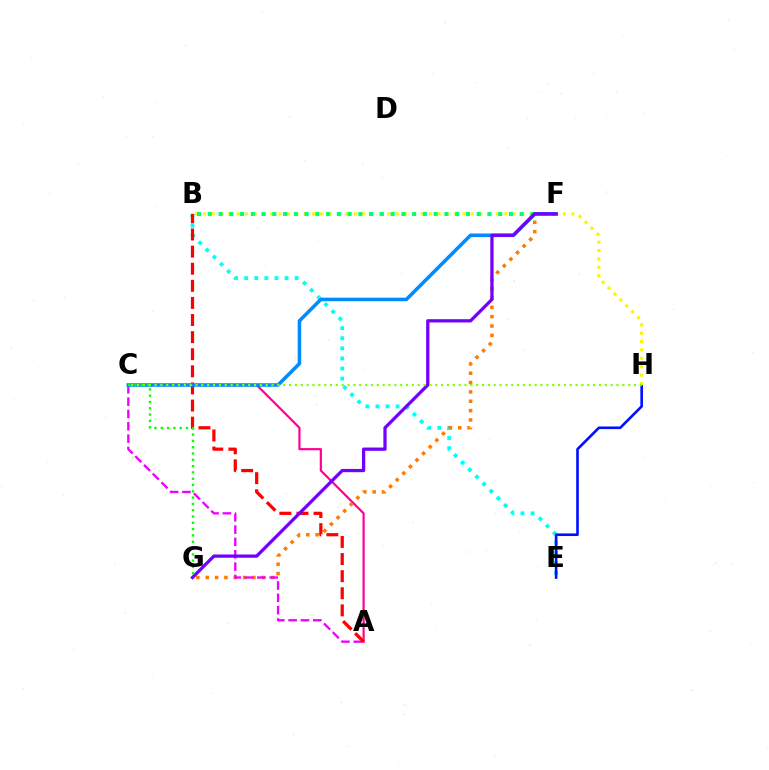{('B', 'E'): [{'color': '#00fff6', 'line_style': 'dotted', 'thickness': 2.74}], ('A', 'C'): [{'color': '#ff0094', 'line_style': 'solid', 'thickness': 1.57}, {'color': '#ee00ff', 'line_style': 'dashed', 'thickness': 1.68}], ('E', 'H'): [{'color': '#0010ff', 'line_style': 'solid', 'thickness': 1.89}], ('F', 'G'): [{'color': '#ff7c00', 'line_style': 'dotted', 'thickness': 2.54}, {'color': '#7200ff', 'line_style': 'solid', 'thickness': 2.35}], ('A', 'B'): [{'color': '#ff0000', 'line_style': 'dashed', 'thickness': 2.32}], ('B', 'H'): [{'color': '#fcf500', 'line_style': 'dotted', 'thickness': 2.27}], ('B', 'F'): [{'color': '#00ff74', 'line_style': 'dotted', 'thickness': 2.92}], ('C', 'F'): [{'color': '#008cff', 'line_style': 'solid', 'thickness': 2.56}], ('C', 'G'): [{'color': '#08ff00', 'line_style': 'dotted', 'thickness': 1.71}], ('C', 'H'): [{'color': '#84ff00', 'line_style': 'dotted', 'thickness': 1.59}]}